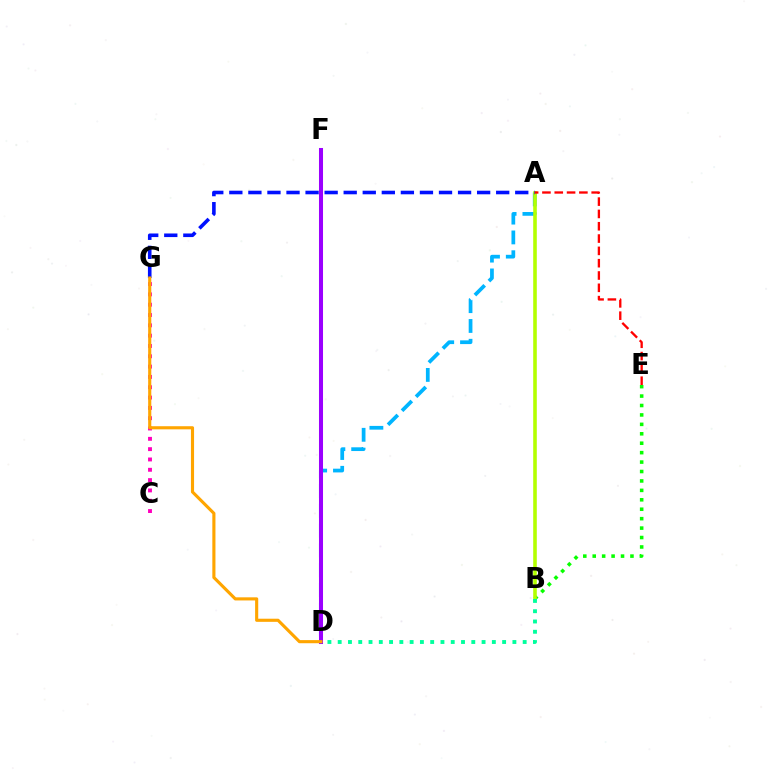{('A', 'D'): [{'color': '#00b5ff', 'line_style': 'dashed', 'thickness': 2.69}], ('B', 'E'): [{'color': '#08ff00', 'line_style': 'dotted', 'thickness': 2.56}], ('A', 'B'): [{'color': '#b3ff00', 'line_style': 'solid', 'thickness': 2.58}], ('C', 'G'): [{'color': '#ff00bd', 'line_style': 'dotted', 'thickness': 2.8}], ('D', 'F'): [{'color': '#9b00ff', 'line_style': 'solid', 'thickness': 2.9}], ('A', 'G'): [{'color': '#0010ff', 'line_style': 'dashed', 'thickness': 2.59}], ('A', 'E'): [{'color': '#ff0000', 'line_style': 'dashed', 'thickness': 1.67}], ('B', 'D'): [{'color': '#00ff9d', 'line_style': 'dotted', 'thickness': 2.79}], ('D', 'G'): [{'color': '#ffa500', 'line_style': 'solid', 'thickness': 2.25}]}